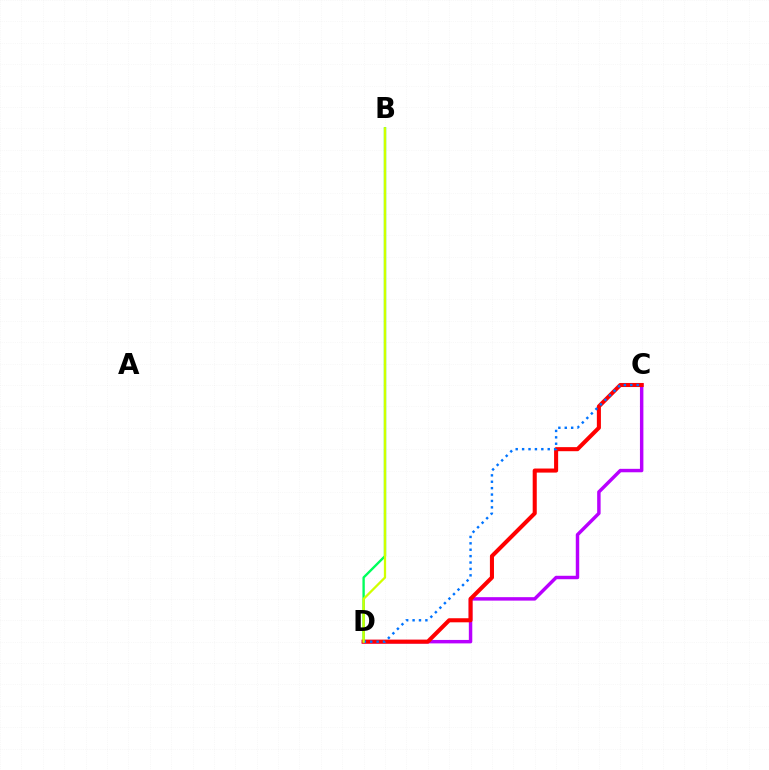{('C', 'D'): [{'color': '#b900ff', 'line_style': 'solid', 'thickness': 2.48}, {'color': '#ff0000', 'line_style': 'solid', 'thickness': 2.93}, {'color': '#0074ff', 'line_style': 'dotted', 'thickness': 1.74}], ('B', 'D'): [{'color': '#00ff5c', 'line_style': 'solid', 'thickness': 1.7}, {'color': '#d1ff00', 'line_style': 'solid', 'thickness': 1.64}]}